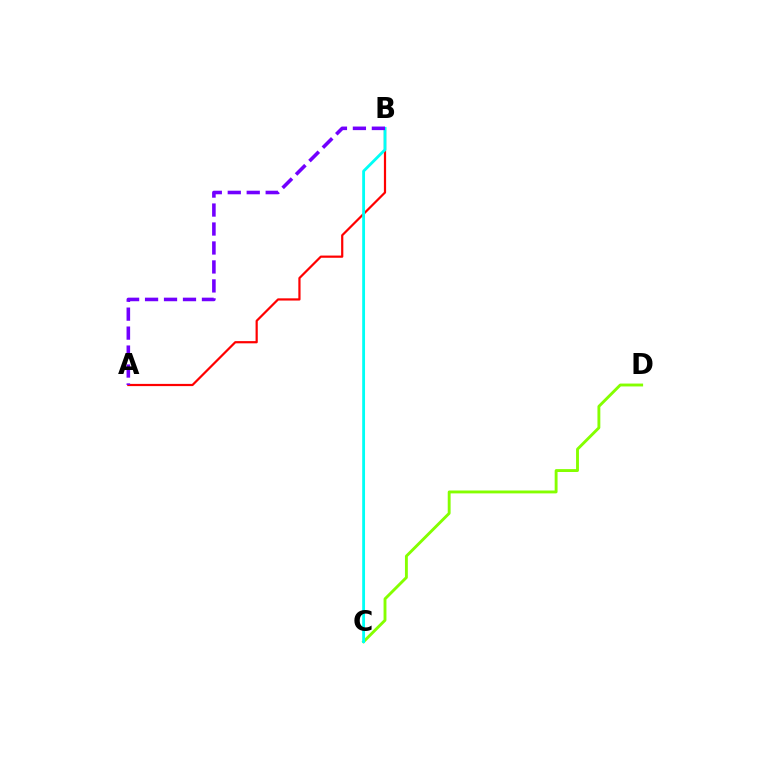{('A', 'B'): [{'color': '#ff0000', 'line_style': 'solid', 'thickness': 1.59}, {'color': '#7200ff', 'line_style': 'dashed', 'thickness': 2.58}], ('C', 'D'): [{'color': '#84ff00', 'line_style': 'solid', 'thickness': 2.07}], ('B', 'C'): [{'color': '#00fff6', 'line_style': 'solid', 'thickness': 2.04}]}